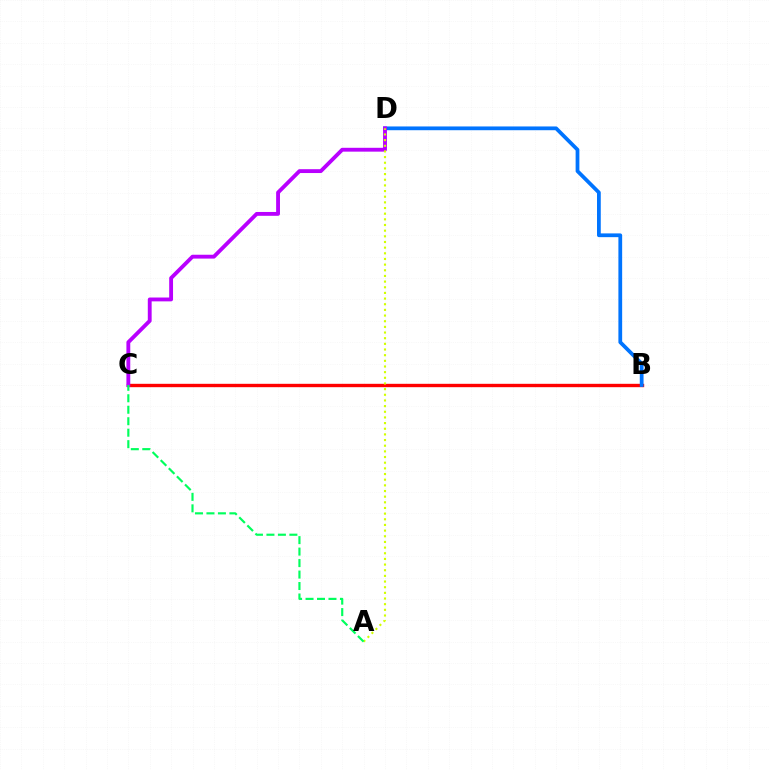{('B', 'C'): [{'color': '#ff0000', 'line_style': 'solid', 'thickness': 2.43}], ('B', 'D'): [{'color': '#0074ff', 'line_style': 'solid', 'thickness': 2.71}], ('C', 'D'): [{'color': '#b900ff', 'line_style': 'solid', 'thickness': 2.77}], ('A', 'D'): [{'color': '#d1ff00', 'line_style': 'dotted', 'thickness': 1.54}], ('A', 'C'): [{'color': '#00ff5c', 'line_style': 'dashed', 'thickness': 1.56}]}